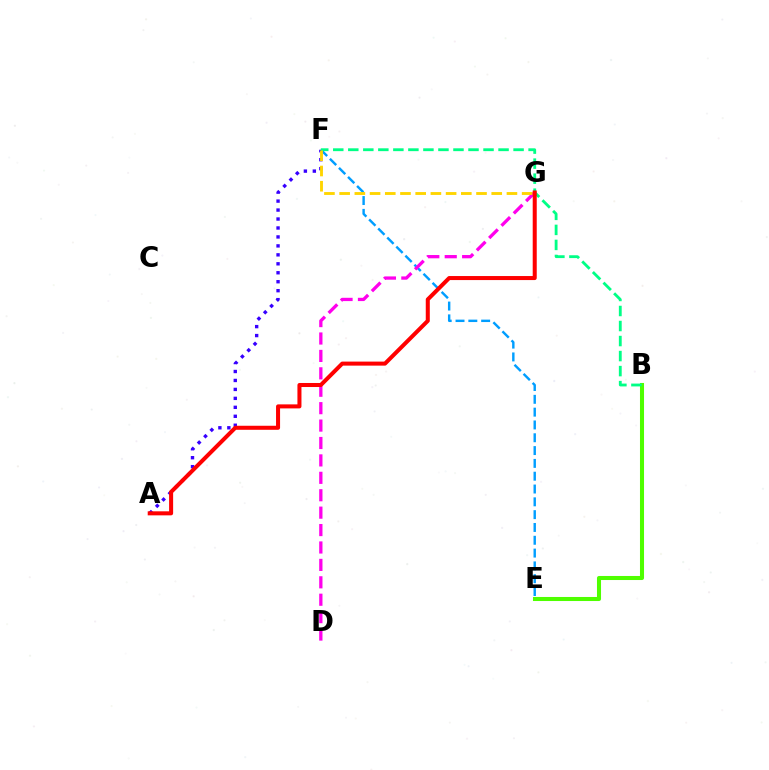{('E', 'F'): [{'color': '#009eff', 'line_style': 'dashed', 'thickness': 1.74}], ('B', 'E'): [{'color': '#4fff00', 'line_style': 'solid', 'thickness': 2.92}], ('D', 'G'): [{'color': '#ff00ed', 'line_style': 'dashed', 'thickness': 2.37}], ('A', 'F'): [{'color': '#3700ff', 'line_style': 'dotted', 'thickness': 2.43}], ('B', 'F'): [{'color': '#00ff86', 'line_style': 'dashed', 'thickness': 2.04}], ('F', 'G'): [{'color': '#ffd500', 'line_style': 'dashed', 'thickness': 2.07}], ('A', 'G'): [{'color': '#ff0000', 'line_style': 'solid', 'thickness': 2.9}]}